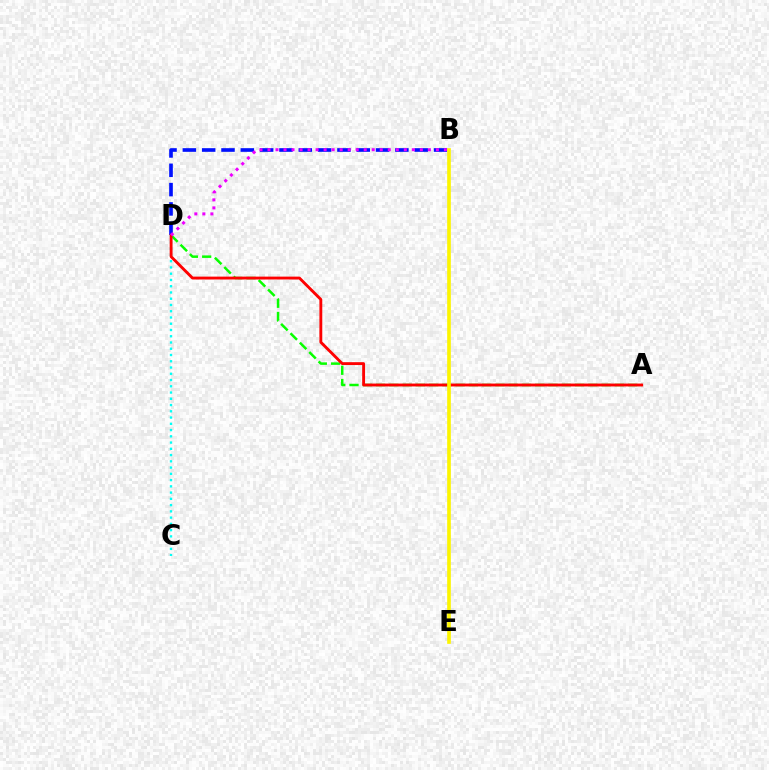{('A', 'D'): [{'color': '#08ff00', 'line_style': 'dashed', 'thickness': 1.8}, {'color': '#ff0000', 'line_style': 'solid', 'thickness': 2.07}], ('C', 'D'): [{'color': '#00fff6', 'line_style': 'dotted', 'thickness': 1.7}], ('B', 'D'): [{'color': '#0010ff', 'line_style': 'dashed', 'thickness': 2.62}, {'color': '#ee00ff', 'line_style': 'dotted', 'thickness': 2.18}], ('B', 'E'): [{'color': '#fcf500', 'line_style': 'solid', 'thickness': 2.63}]}